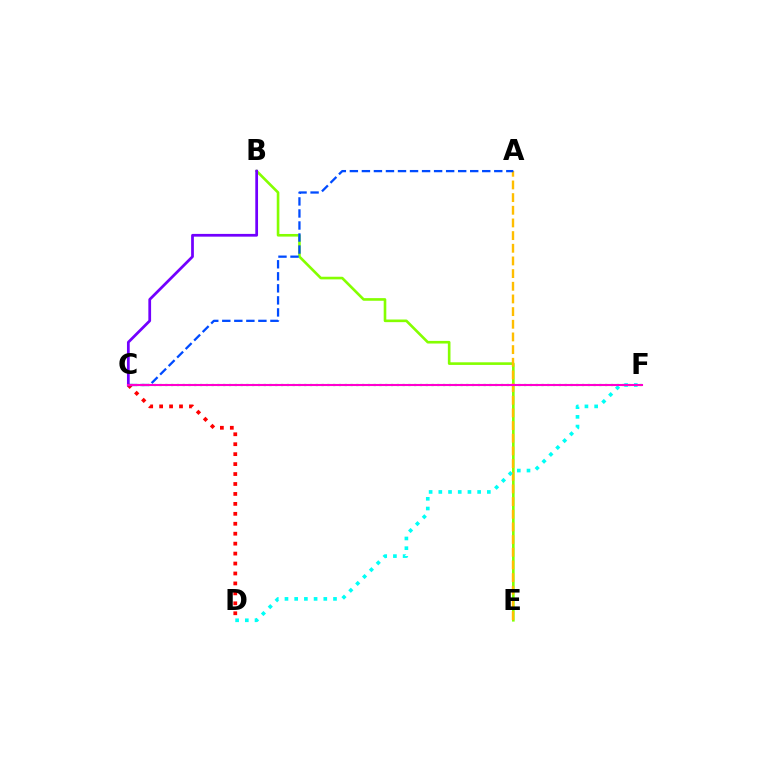{('C', 'D'): [{'color': '#ff0000', 'line_style': 'dotted', 'thickness': 2.7}], ('B', 'E'): [{'color': '#84ff00', 'line_style': 'solid', 'thickness': 1.89}], ('C', 'F'): [{'color': '#00ff39', 'line_style': 'dotted', 'thickness': 1.57}, {'color': '#ff00cf', 'line_style': 'solid', 'thickness': 1.5}], ('A', 'E'): [{'color': '#ffbd00', 'line_style': 'dashed', 'thickness': 1.72}], ('A', 'C'): [{'color': '#004bff', 'line_style': 'dashed', 'thickness': 1.63}], ('B', 'C'): [{'color': '#7200ff', 'line_style': 'solid', 'thickness': 1.97}], ('D', 'F'): [{'color': '#00fff6', 'line_style': 'dotted', 'thickness': 2.64}]}